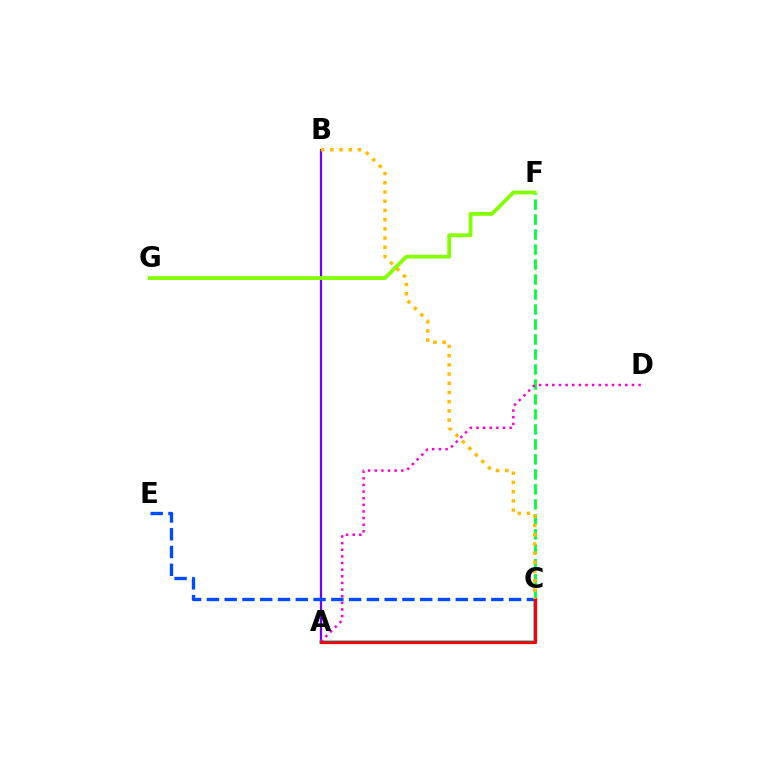{('A', 'C'): [{'color': '#00fff6', 'line_style': 'solid', 'thickness': 2.59}, {'color': '#ff0000', 'line_style': 'solid', 'thickness': 2.33}], ('A', 'B'): [{'color': '#7200ff', 'line_style': 'solid', 'thickness': 1.61}], ('C', 'E'): [{'color': '#004bff', 'line_style': 'dashed', 'thickness': 2.41}], ('C', 'F'): [{'color': '#00ff39', 'line_style': 'dashed', 'thickness': 2.04}], ('A', 'D'): [{'color': '#ff00cf', 'line_style': 'dotted', 'thickness': 1.8}], ('F', 'G'): [{'color': '#84ff00', 'line_style': 'solid', 'thickness': 2.73}], ('B', 'C'): [{'color': '#ffbd00', 'line_style': 'dotted', 'thickness': 2.5}]}